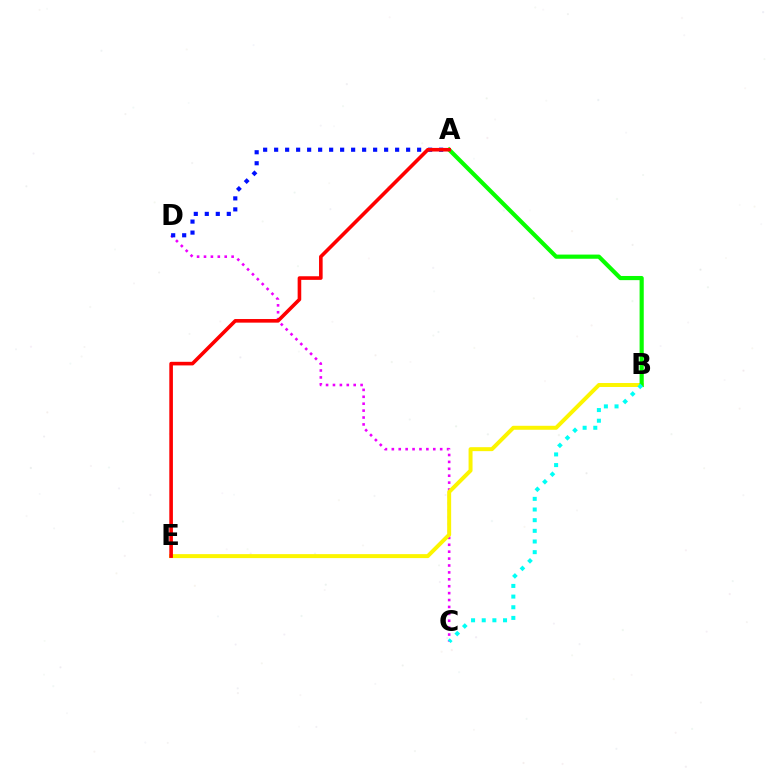{('C', 'D'): [{'color': '#ee00ff', 'line_style': 'dotted', 'thickness': 1.88}], ('A', 'D'): [{'color': '#0010ff', 'line_style': 'dotted', 'thickness': 2.99}], ('B', 'E'): [{'color': '#fcf500', 'line_style': 'solid', 'thickness': 2.86}], ('A', 'B'): [{'color': '#08ff00', 'line_style': 'solid', 'thickness': 3.0}], ('A', 'E'): [{'color': '#ff0000', 'line_style': 'solid', 'thickness': 2.6}], ('B', 'C'): [{'color': '#00fff6', 'line_style': 'dotted', 'thickness': 2.9}]}